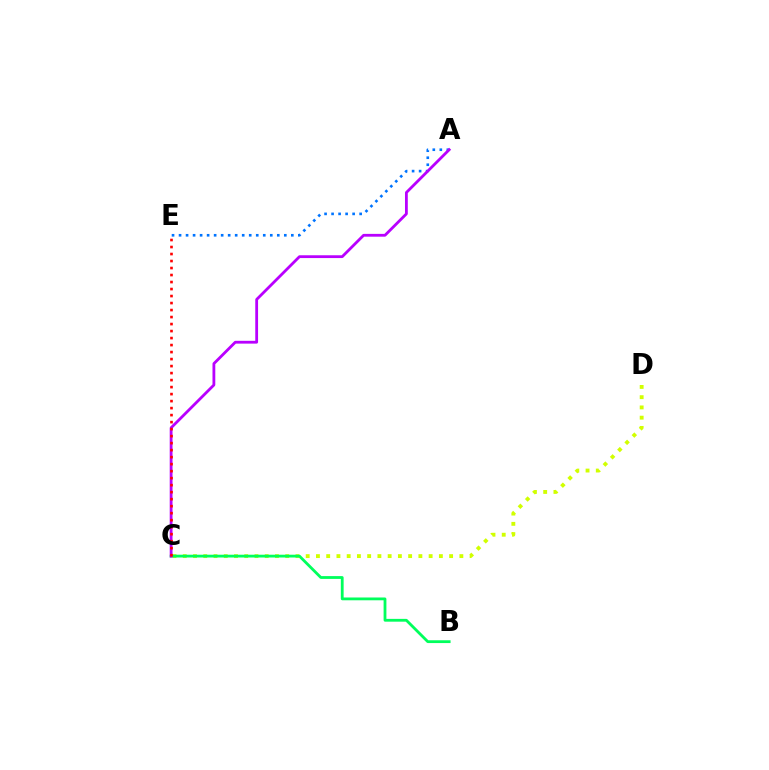{('A', 'E'): [{'color': '#0074ff', 'line_style': 'dotted', 'thickness': 1.91}], ('C', 'D'): [{'color': '#d1ff00', 'line_style': 'dotted', 'thickness': 2.78}], ('B', 'C'): [{'color': '#00ff5c', 'line_style': 'solid', 'thickness': 2.02}], ('A', 'C'): [{'color': '#b900ff', 'line_style': 'solid', 'thickness': 2.02}], ('C', 'E'): [{'color': '#ff0000', 'line_style': 'dotted', 'thickness': 1.9}]}